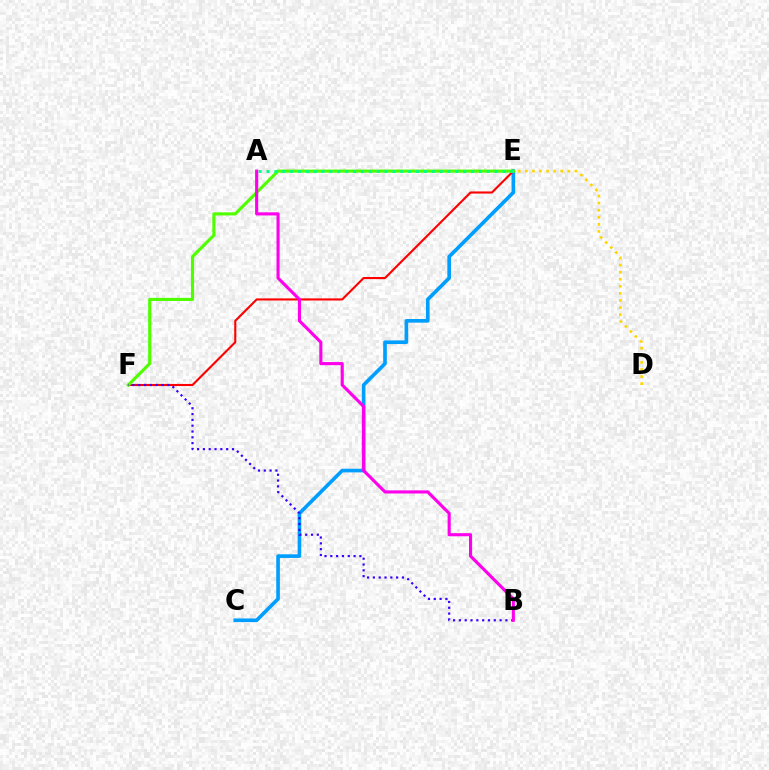{('C', 'E'): [{'color': '#009eff', 'line_style': 'solid', 'thickness': 2.62}], ('E', 'F'): [{'color': '#ff0000', 'line_style': 'solid', 'thickness': 1.52}, {'color': '#4fff00', 'line_style': 'solid', 'thickness': 2.24}], ('A', 'E'): [{'color': '#00ff86', 'line_style': 'dotted', 'thickness': 2.14}], ('D', 'E'): [{'color': '#ffd500', 'line_style': 'dotted', 'thickness': 1.92}], ('B', 'F'): [{'color': '#3700ff', 'line_style': 'dotted', 'thickness': 1.58}], ('A', 'B'): [{'color': '#ff00ed', 'line_style': 'solid', 'thickness': 2.24}]}